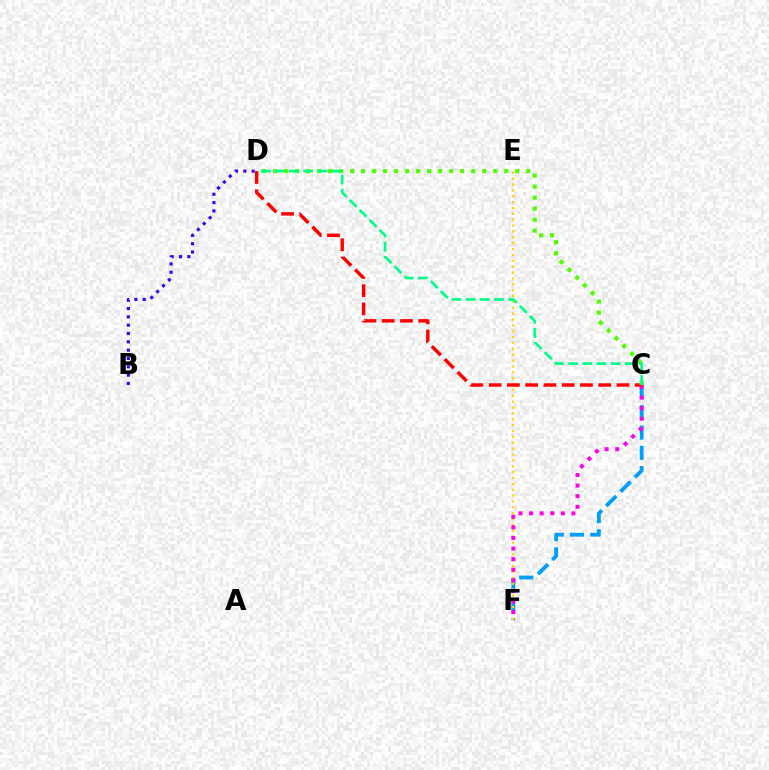{('C', 'F'): [{'color': '#009eff', 'line_style': 'dashed', 'thickness': 2.75}, {'color': '#ff00ed', 'line_style': 'dotted', 'thickness': 2.88}], ('E', 'F'): [{'color': '#ffd500', 'line_style': 'dotted', 'thickness': 1.59}], ('C', 'D'): [{'color': '#ff0000', 'line_style': 'dashed', 'thickness': 2.48}, {'color': '#4fff00', 'line_style': 'dotted', 'thickness': 2.99}, {'color': '#00ff86', 'line_style': 'dashed', 'thickness': 1.92}], ('B', 'D'): [{'color': '#3700ff', 'line_style': 'dotted', 'thickness': 2.26}]}